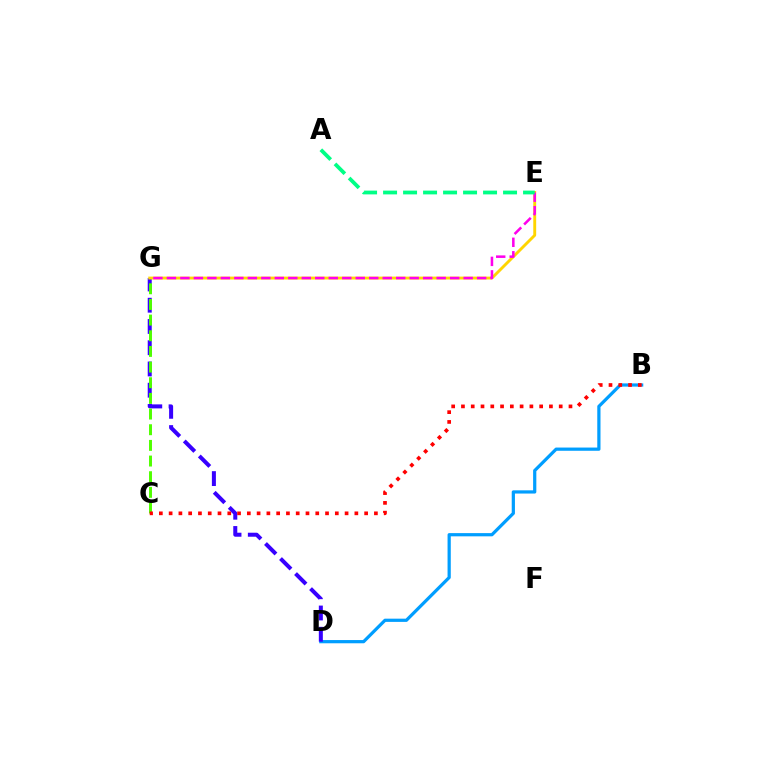{('B', 'D'): [{'color': '#009eff', 'line_style': 'solid', 'thickness': 2.32}], ('D', 'G'): [{'color': '#3700ff', 'line_style': 'dashed', 'thickness': 2.89}], ('C', 'G'): [{'color': '#4fff00', 'line_style': 'dashed', 'thickness': 2.13}], ('E', 'G'): [{'color': '#ffd500', 'line_style': 'solid', 'thickness': 2.08}, {'color': '#ff00ed', 'line_style': 'dashed', 'thickness': 1.83}], ('B', 'C'): [{'color': '#ff0000', 'line_style': 'dotted', 'thickness': 2.66}], ('A', 'E'): [{'color': '#00ff86', 'line_style': 'dashed', 'thickness': 2.72}]}